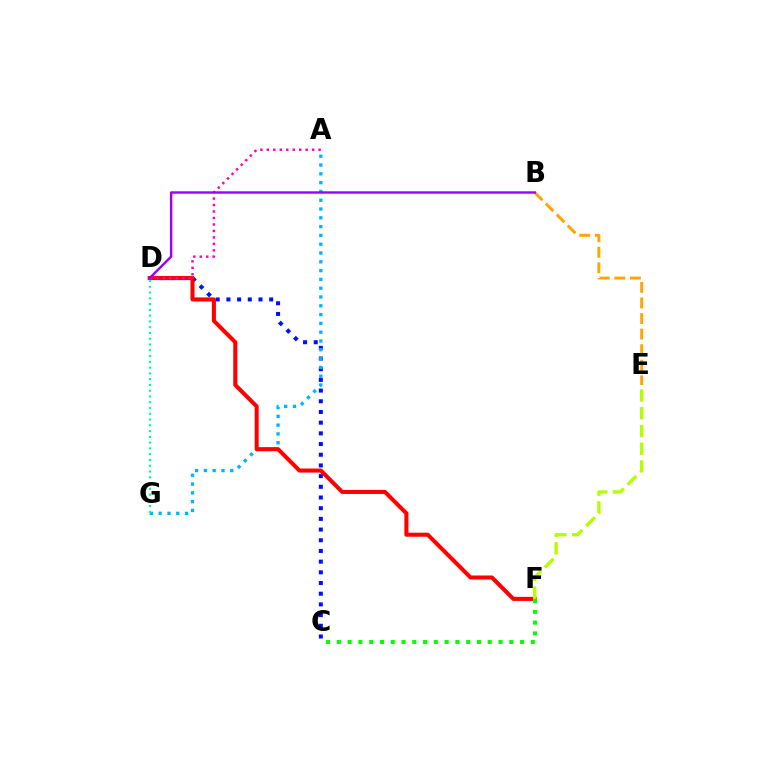{('C', 'D'): [{'color': '#0010ff', 'line_style': 'dotted', 'thickness': 2.9}], ('A', 'G'): [{'color': '#00b5ff', 'line_style': 'dotted', 'thickness': 2.39}], ('D', 'F'): [{'color': '#ff0000', 'line_style': 'solid', 'thickness': 2.91}], ('B', 'E'): [{'color': '#ffa500', 'line_style': 'dashed', 'thickness': 2.12}], ('A', 'D'): [{'color': '#ff00bd', 'line_style': 'dotted', 'thickness': 1.76}], ('C', 'F'): [{'color': '#08ff00', 'line_style': 'dotted', 'thickness': 2.93}], ('B', 'D'): [{'color': '#9b00ff', 'line_style': 'solid', 'thickness': 1.73}], ('E', 'F'): [{'color': '#b3ff00', 'line_style': 'dashed', 'thickness': 2.41}], ('D', 'G'): [{'color': '#00ff9d', 'line_style': 'dotted', 'thickness': 1.57}]}